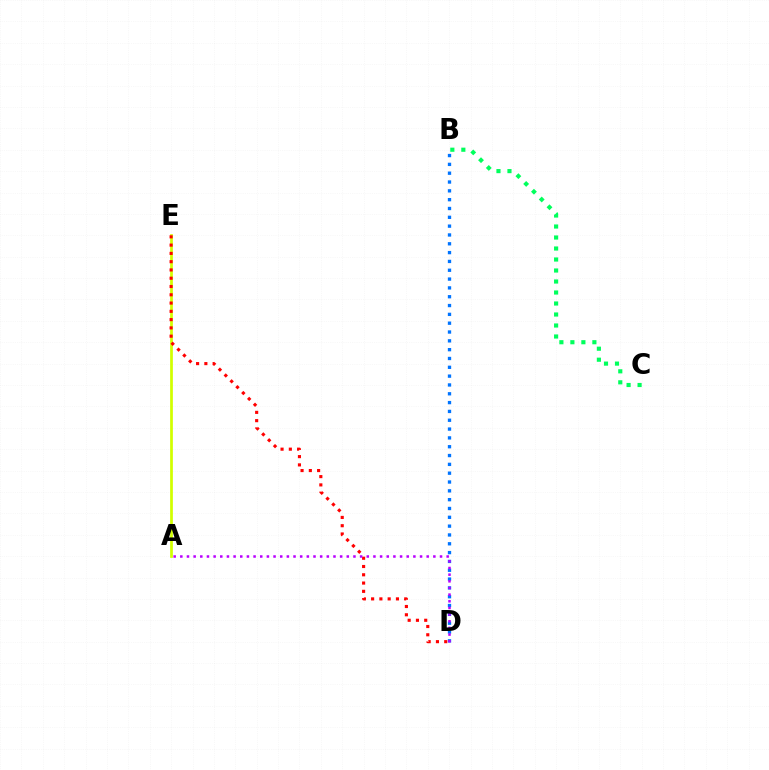{('A', 'E'): [{'color': '#d1ff00', 'line_style': 'solid', 'thickness': 1.97}], ('B', 'D'): [{'color': '#0074ff', 'line_style': 'dotted', 'thickness': 2.4}], ('D', 'E'): [{'color': '#ff0000', 'line_style': 'dotted', 'thickness': 2.25}], ('A', 'D'): [{'color': '#b900ff', 'line_style': 'dotted', 'thickness': 1.81}], ('B', 'C'): [{'color': '#00ff5c', 'line_style': 'dotted', 'thickness': 2.99}]}